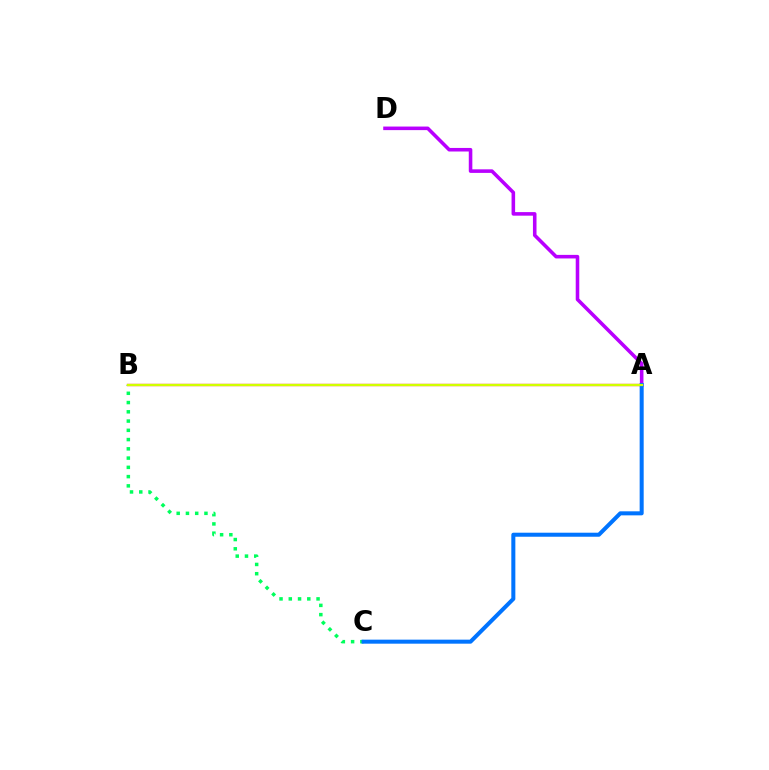{('A', 'B'): [{'color': '#ff0000', 'line_style': 'solid', 'thickness': 1.63}, {'color': '#d1ff00', 'line_style': 'solid', 'thickness': 1.61}], ('B', 'C'): [{'color': '#00ff5c', 'line_style': 'dotted', 'thickness': 2.51}], ('A', 'D'): [{'color': '#b900ff', 'line_style': 'solid', 'thickness': 2.57}], ('A', 'C'): [{'color': '#0074ff', 'line_style': 'solid', 'thickness': 2.9}]}